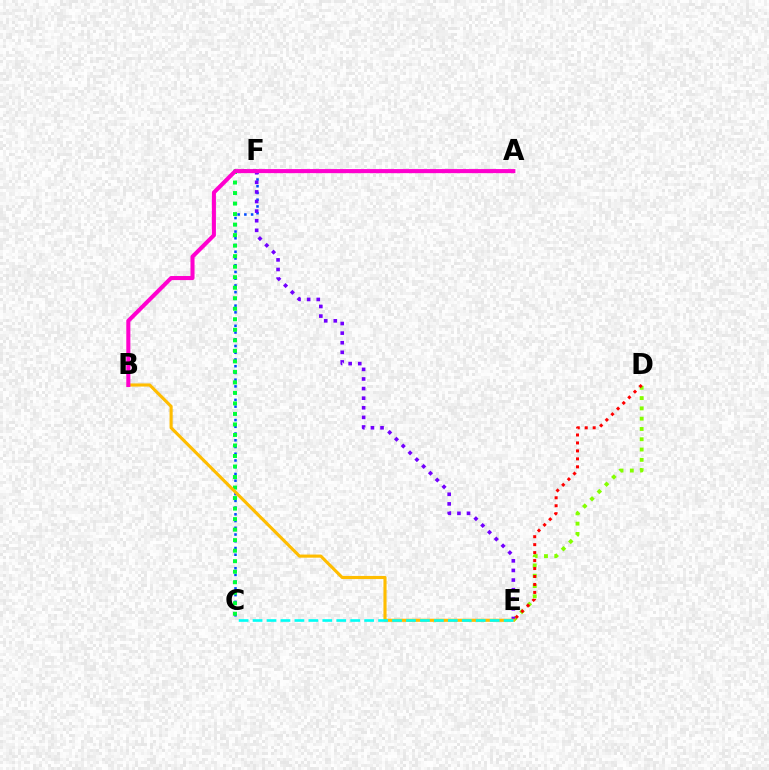{('D', 'E'): [{'color': '#84ff00', 'line_style': 'dotted', 'thickness': 2.8}, {'color': '#ff0000', 'line_style': 'dotted', 'thickness': 2.16}], ('C', 'F'): [{'color': '#004bff', 'line_style': 'dotted', 'thickness': 1.83}, {'color': '#00ff39', 'line_style': 'dotted', 'thickness': 2.86}], ('E', 'F'): [{'color': '#7200ff', 'line_style': 'dotted', 'thickness': 2.61}], ('B', 'E'): [{'color': '#ffbd00', 'line_style': 'solid', 'thickness': 2.25}], ('A', 'B'): [{'color': '#ff00cf', 'line_style': 'solid', 'thickness': 2.93}], ('C', 'E'): [{'color': '#00fff6', 'line_style': 'dashed', 'thickness': 1.89}]}